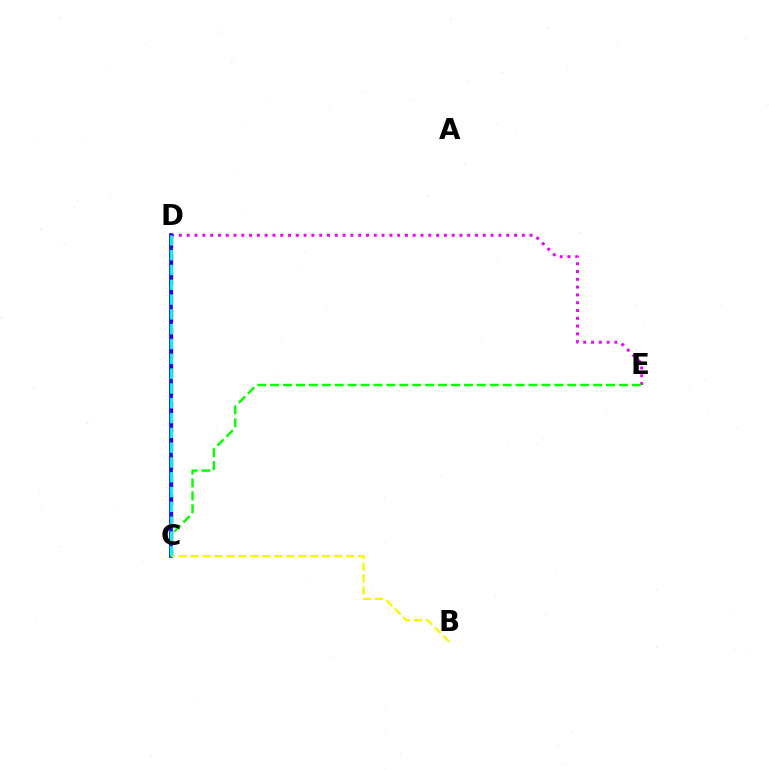{('D', 'E'): [{'color': '#ee00ff', 'line_style': 'dotted', 'thickness': 2.12}], ('C', 'D'): [{'color': '#ff0000', 'line_style': 'dashed', 'thickness': 2.5}, {'color': '#0010ff', 'line_style': 'solid', 'thickness': 2.65}, {'color': '#00fff6', 'line_style': 'dashed', 'thickness': 2.01}], ('C', 'E'): [{'color': '#08ff00', 'line_style': 'dashed', 'thickness': 1.75}], ('B', 'C'): [{'color': '#fcf500', 'line_style': 'dashed', 'thickness': 1.62}]}